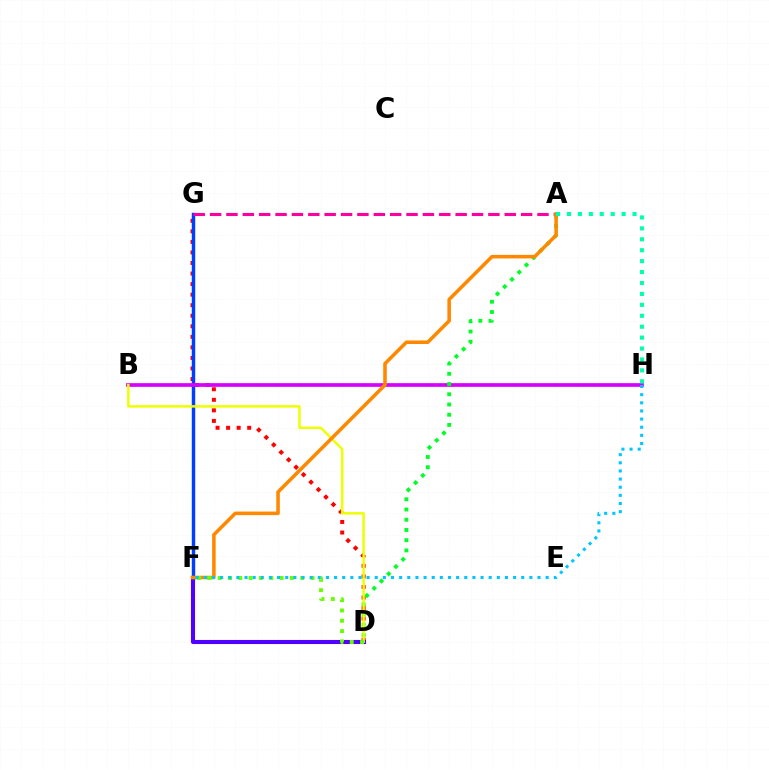{('D', 'G'): [{'color': '#ff0000', 'line_style': 'dotted', 'thickness': 2.87}], ('D', 'F'): [{'color': '#4f00ff', 'line_style': 'solid', 'thickness': 2.95}, {'color': '#66ff00', 'line_style': 'dotted', 'thickness': 2.8}], ('F', 'G'): [{'color': '#003fff', 'line_style': 'solid', 'thickness': 2.48}], ('A', 'G'): [{'color': '#ff00a0', 'line_style': 'dashed', 'thickness': 2.22}], ('B', 'H'): [{'color': '#d600ff', 'line_style': 'solid', 'thickness': 2.67}], ('A', 'D'): [{'color': '#00ff27', 'line_style': 'dotted', 'thickness': 2.78}], ('B', 'D'): [{'color': '#eeff00', 'line_style': 'solid', 'thickness': 1.79}], ('A', 'F'): [{'color': '#ff8800', 'line_style': 'solid', 'thickness': 2.55}], ('A', 'H'): [{'color': '#00ffaf', 'line_style': 'dotted', 'thickness': 2.97}], ('F', 'H'): [{'color': '#00c7ff', 'line_style': 'dotted', 'thickness': 2.21}]}